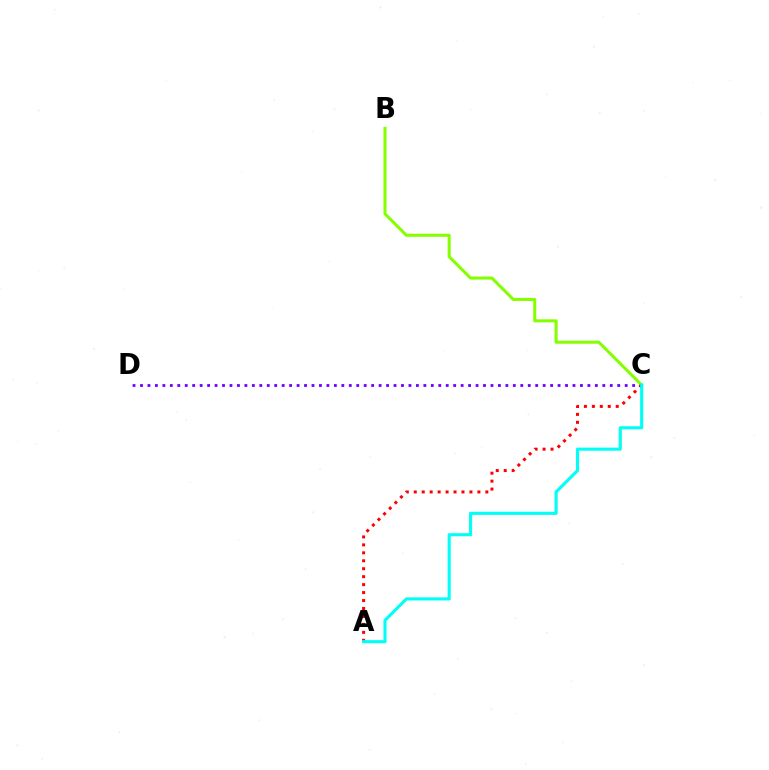{('B', 'C'): [{'color': '#84ff00', 'line_style': 'solid', 'thickness': 2.19}], ('C', 'D'): [{'color': '#7200ff', 'line_style': 'dotted', 'thickness': 2.03}], ('A', 'C'): [{'color': '#ff0000', 'line_style': 'dotted', 'thickness': 2.16}, {'color': '#00fff6', 'line_style': 'solid', 'thickness': 2.24}]}